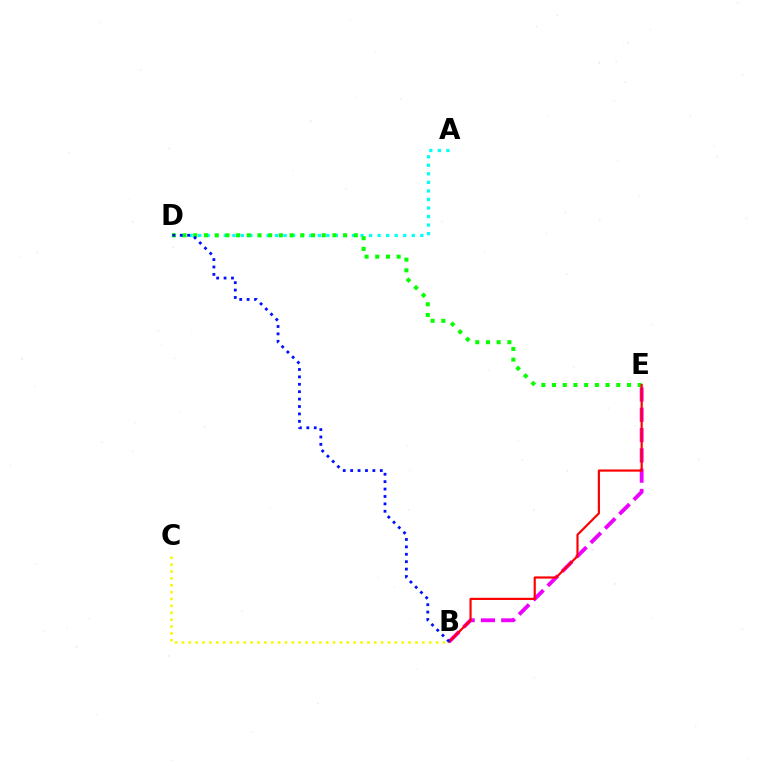{('B', 'E'): [{'color': '#ee00ff', 'line_style': 'dashed', 'thickness': 2.76}, {'color': '#ff0000', 'line_style': 'solid', 'thickness': 1.57}], ('A', 'D'): [{'color': '#00fff6', 'line_style': 'dotted', 'thickness': 2.32}], ('D', 'E'): [{'color': '#08ff00', 'line_style': 'dotted', 'thickness': 2.91}], ('B', 'D'): [{'color': '#0010ff', 'line_style': 'dotted', 'thickness': 2.01}], ('B', 'C'): [{'color': '#fcf500', 'line_style': 'dotted', 'thickness': 1.87}]}